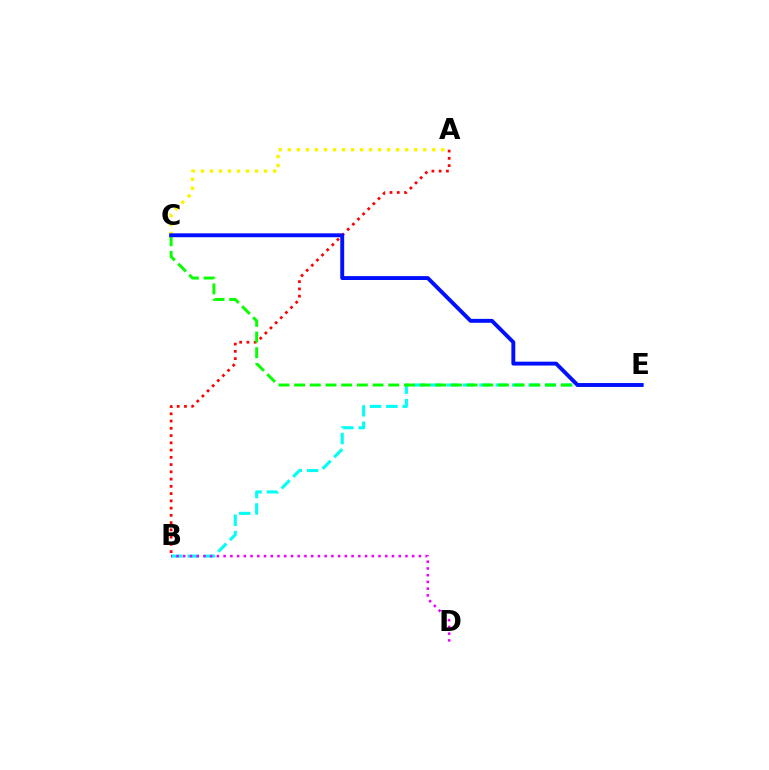{('A', 'C'): [{'color': '#fcf500', 'line_style': 'dotted', 'thickness': 2.45}], ('B', 'E'): [{'color': '#00fff6', 'line_style': 'dashed', 'thickness': 2.22}], ('A', 'B'): [{'color': '#ff0000', 'line_style': 'dotted', 'thickness': 1.97}], ('B', 'D'): [{'color': '#ee00ff', 'line_style': 'dotted', 'thickness': 1.83}], ('C', 'E'): [{'color': '#08ff00', 'line_style': 'dashed', 'thickness': 2.13}, {'color': '#0010ff', 'line_style': 'solid', 'thickness': 2.81}]}